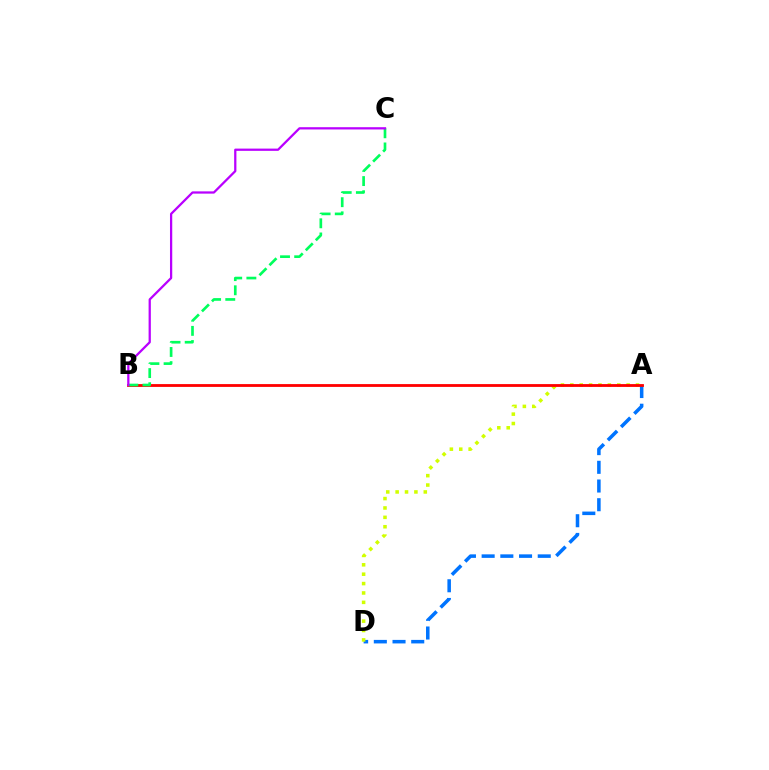{('A', 'D'): [{'color': '#0074ff', 'line_style': 'dashed', 'thickness': 2.54}, {'color': '#d1ff00', 'line_style': 'dotted', 'thickness': 2.55}], ('A', 'B'): [{'color': '#ff0000', 'line_style': 'solid', 'thickness': 2.03}], ('B', 'C'): [{'color': '#00ff5c', 'line_style': 'dashed', 'thickness': 1.92}, {'color': '#b900ff', 'line_style': 'solid', 'thickness': 1.63}]}